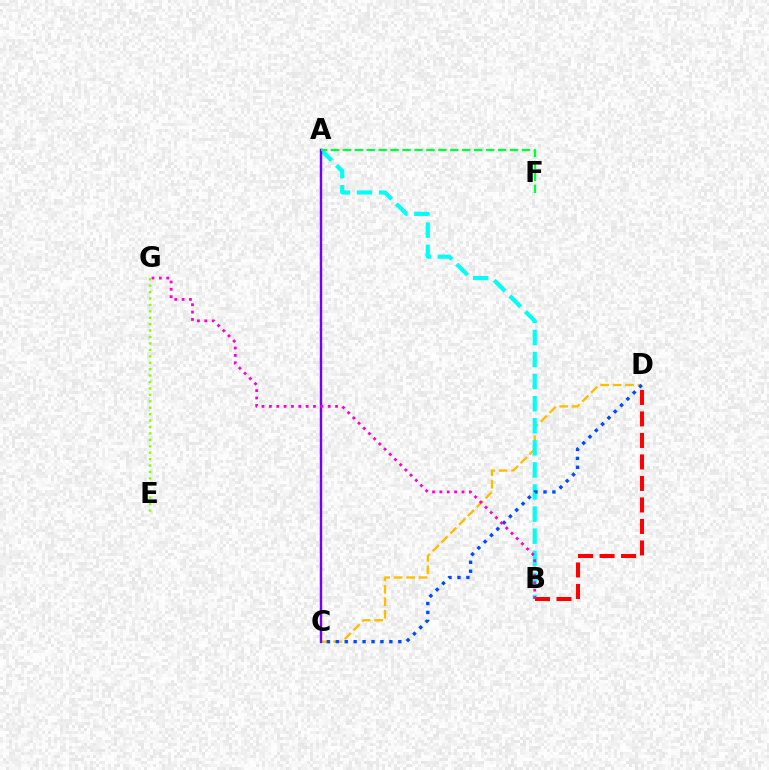{('E', 'G'): [{'color': '#84ff00', 'line_style': 'dotted', 'thickness': 1.75}], ('C', 'D'): [{'color': '#ffbd00', 'line_style': 'dashed', 'thickness': 1.69}, {'color': '#004bff', 'line_style': 'dotted', 'thickness': 2.43}], ('A', 'B'): [{'color': '#00fff6', 'line_style': 'dashed', 'thickness': 3.0}], ('A', 'C'): [{'color': '#7200ff', 'line_style': 'solid', 'thickness': 1.73}], ('B', 'D'): [{'color': '#ff0000', 'line_style': 'dashed', 'thickness': 2.92}], ('B', 'G'): [{'color': '#ff00cf', 'line_style': 'dotted', 'thickness': 2.0}], ('A', 'F'): [{'color': '#00ff39', 'line_style': 'dashed', 'thickness': 1.62}]}